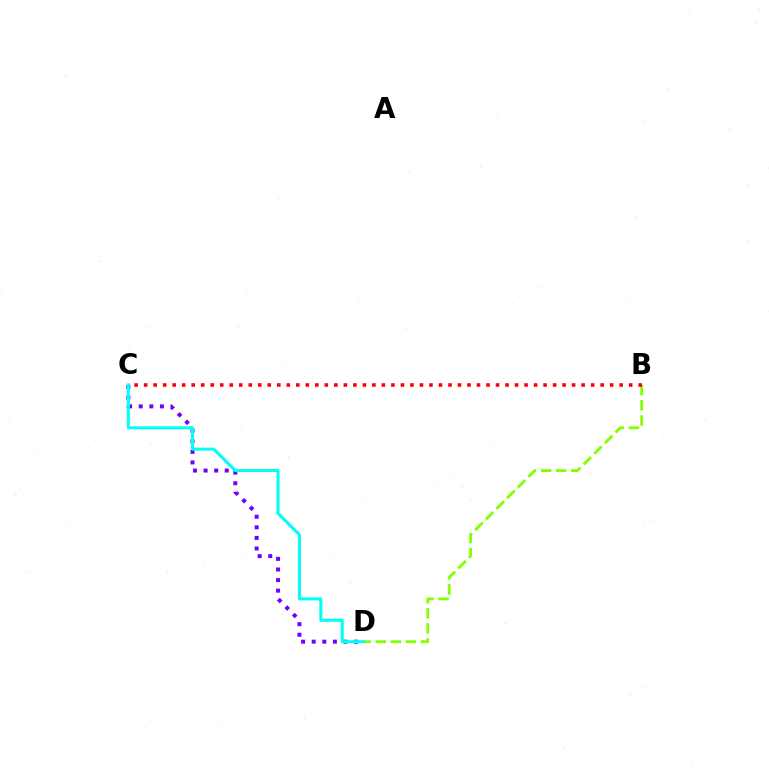{('C', 'D'): [{'color': '#7200ff', 'line_style': 'dotted', 'thickness': 2.88}, {'color': '#00fff6', 'line_style': 'solid', 'thickness': 2.19}], ('B', 'D'): [{'color': '#84ff00', 'line_style': 'dashed', 'thickness': 2.05}], ('B', 'C'): [{'color': '#ff0000', 'line_style': 'dotted', 'thickness': 2.58}]}